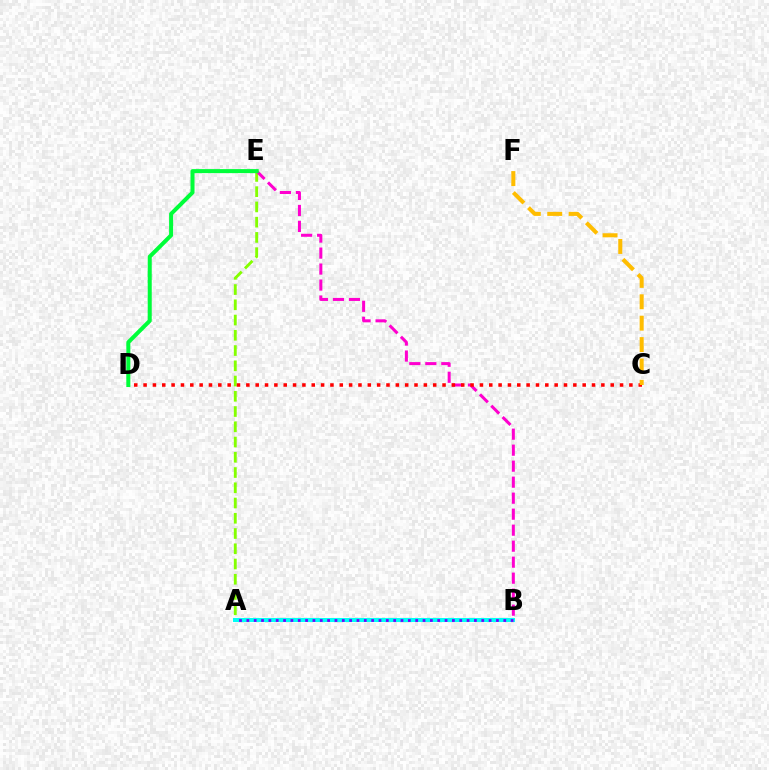{('A', 'E'): [{'color': '#84ff00', 'line_style': 'dashed', 'thickness': 2.07}], ('A', 'B'): [{'color': '#004bff', 'line_style': 'solid', 'thickness': 2.12}, {'color': '#00fff6', 'line_style': 'solid', 'thickness': 2.91}, {'color': '#7200ff', 'line_style': 'dotted', 'thickness': 1.99}], ('B', 'E'): [{'color': '#ff00cf', 'line_style': 'dashed', 'thickness': 2.17}], ('C', 'D'): [{'color': '#ff0000', 'line_style': 'dotted', 'thickness': 2.54}], ('D', 'E'): [{'color': '#00ff39', 'line_style': 'solid', 'thickness': 2.9}], ('C', 'F'): [{'color': '#ffbd00', 'line_style': 'dashed', 'thickness': 2.91}]}